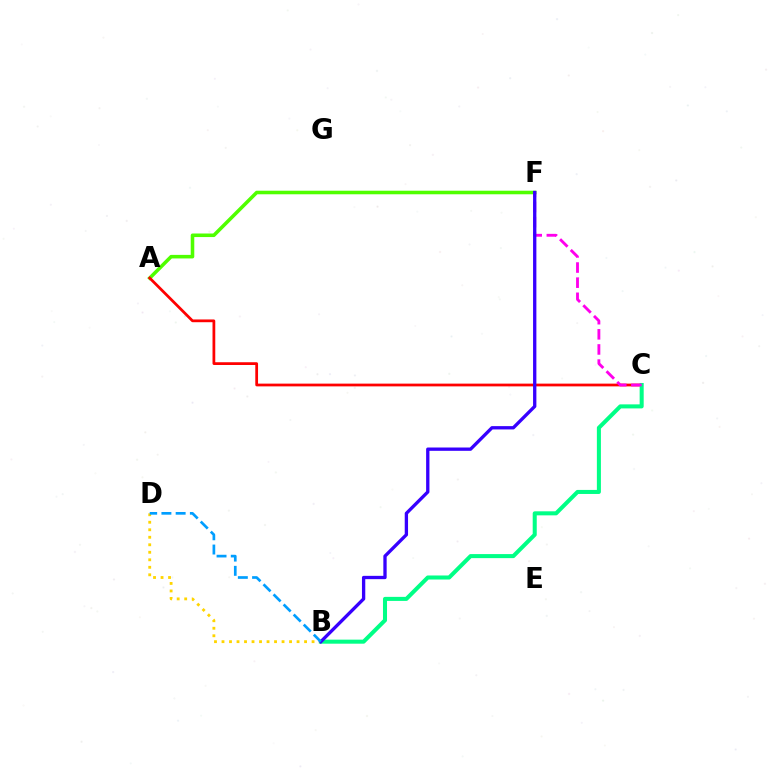{('A', 'F'): [{'color': '#4fff00', 'line_style': 'solid', 'thickness': 2.56}], ('A', 'C'): [{'color': '#ff0000', 'line_style': 'solid', 'thickness': 1.98}], ('B', 'C'): [{'color': '#00ff86', 'line_style': 'solid', 'thickness': 2.91}], ('B', 'D'): [{'color': '#ffd500', 'line_style': 'dotted', 'thickness': 2.04}, {'color': '#009eff', 'line_style': 'dashed', 'thickness': 1.93}], ('C', 'F'): [{'color': '#ff00ed', 'line_style': 'dashed', 'thickness': 2.06}], ('B', 'F'): [{'color': '#3700ff', 'line_style': 'solid', 'thickness': 2.39}]}